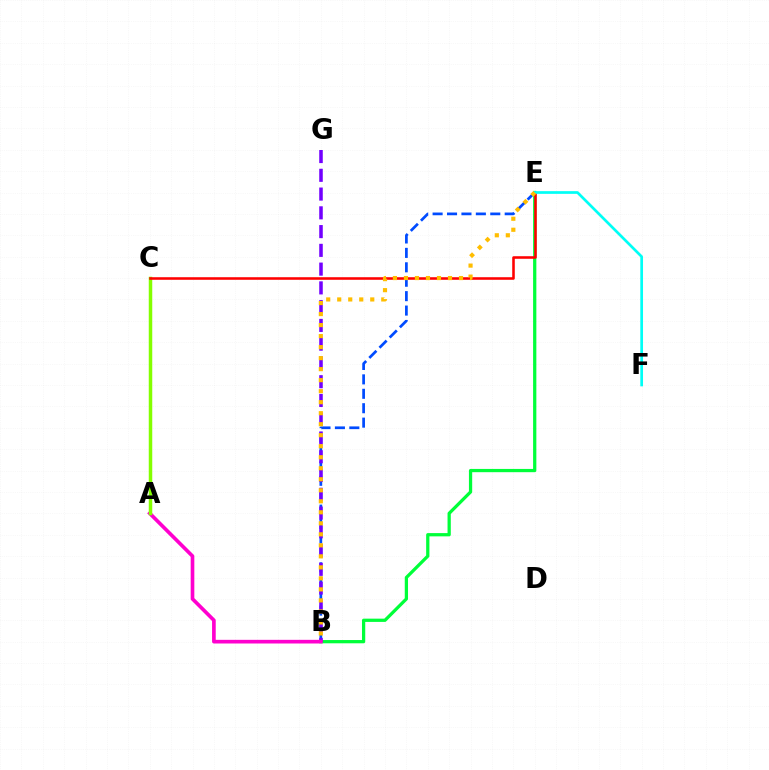{('B', 'E'): [{'color': '#00ff39', 'line_style': 'solid', 'thickness': 2.34}, {'color': '#004bff', 'line_style': 'dashed', 'thickness': 1.96}, {'color': '#ffbd00', 'line_style': 'dotted', 'thickness': 2.99}], ('B', 'G'): [{'color': '#7200ff', 'line_style': 'dashed', 'thickness': 2.55}], ('A', 'B'): [{'color': '#ff00cf', 'line_style': 'solid', 'thickness': 2.63}], ('A', 'C'): [{'color': '#84ff00', 'line_style': 'solid', 'thickness': 2.51}], ('C', 'E'): [{'color': '#ff0000', 'line_style': 'solid', 'thickness': 1.84}], ('E', 'F'): [{'color': '#00fff6', 'line_style': 'solid', 'thickness': 1.95}]}